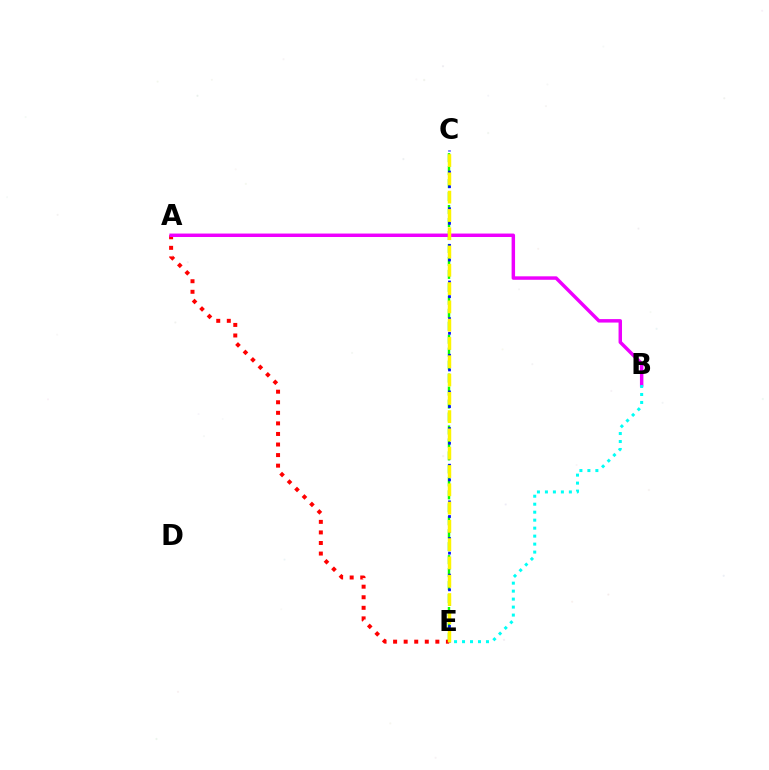{('C', 'E'): [{'color': '#08ff00', 'line_style': 'dashed', 'thickness': 1.76}, {'color': '#0010ff', 'line_style': 'dotted', 'thickness': 1.99}, {'color': '#fcf500', 'line_style': 'dashed', 'thickness': 2.48}], ('A', 'E'): [{'color': '#ff0000', 'line_style': 'dotted', 'thickness': 2.87}], ('A', 'B'): [{'color': '#ee00ff', 'line_style': 'solid', 'thickness': 2.49}], ('B', 'E'): [{'color': '#00fff6', 'line_style': 'dotted', 'thickness': 2.17}]}